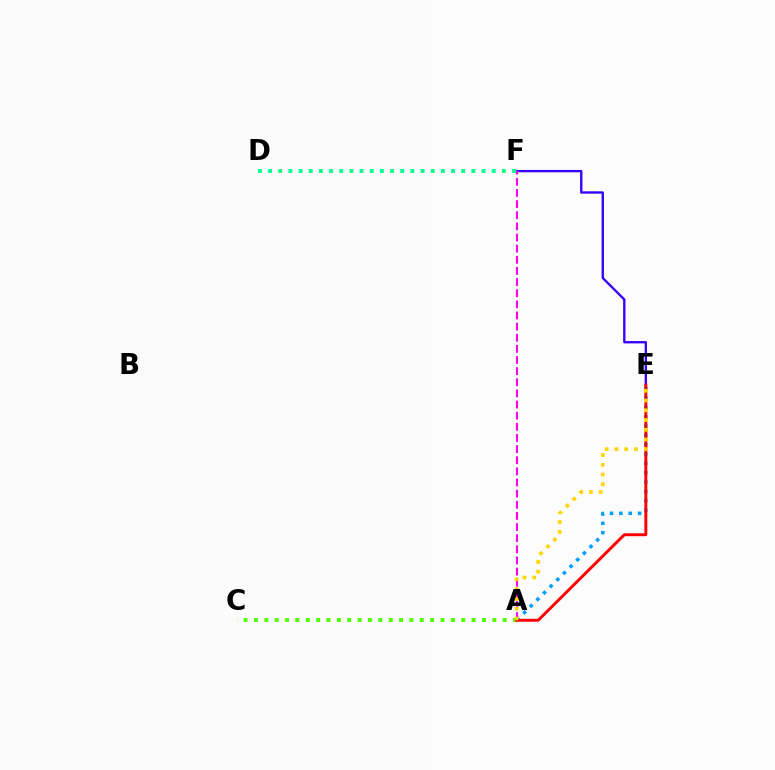{('A', 'C'): [{'color': '#4fff00', 'line_style': 'dotted', 'thickness': 2.82}], ('A', 'E'): [{'color': '#009eff', 'line_style': 'dotted', 'thickness': 2.54}, {'color': '#ff0000', 'line_style': 'solid', 'thickness': 2.12}, {'color': '#ffd500', 'line_style': 'dotted', 'thickness': 2.65}], ('E', 'F'): [{'color': '#3700ff', 'line_style': 'solid', 'thickness': 1.7}], ('A', 'F'): [{'color': '#ff00ed', 'line_style': 'dashed', 'thickness': 1.51}], ('D', 'F'): [{'color': '#00ff86', 'line_style': 'dotted', 'thickness': 2.76}]}